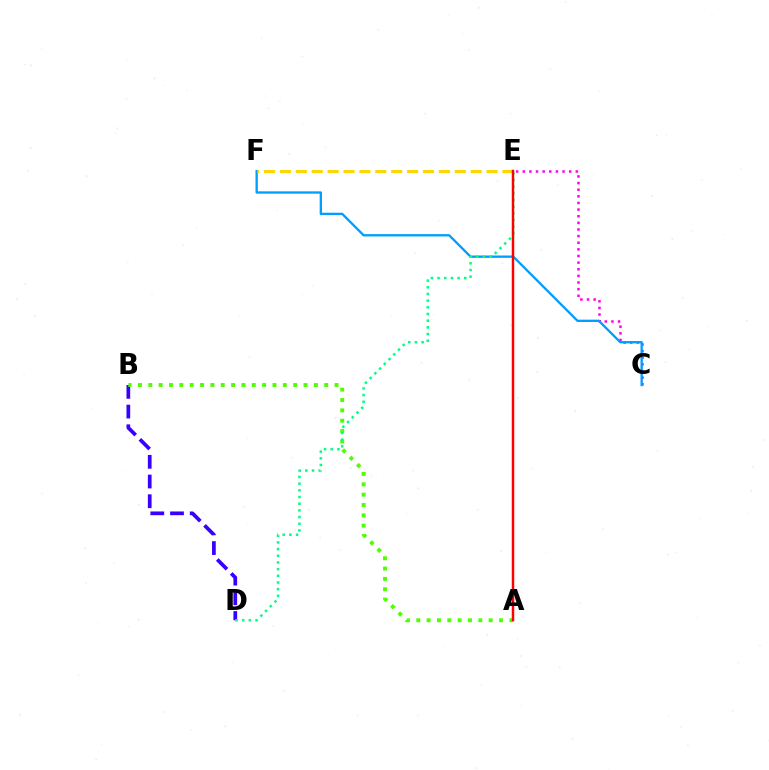{('B', 'D'): [{'color': '#3700ff', 'line_style': 'dashed', 'thickness': 2.68}], ('C', 'E'): [{'color': '#ff00ed', 'line_style': 'dotted', 'thickness': 1.8}], ('C', 'F'): [{'color': '#009eff', 'line_style': 'solid', 'thickness': 1.67}], ('A', 'B'): [{'color': '#4fff00', 'line_style': 'dotted', 'thickness': 2.81}], ('E', 'F'): [{'color': '#ffd500', 'line_style': 'dashed', 'thickness': 2.16}], ('D', 'E'): [{'color': '#00ff86', 'line_style': 'dotted', 'thickness': 1.81}], ('A', 'E'): [{'color': '#ff0000', 'line_style': 'solid', 'thickness': 1.78}]}